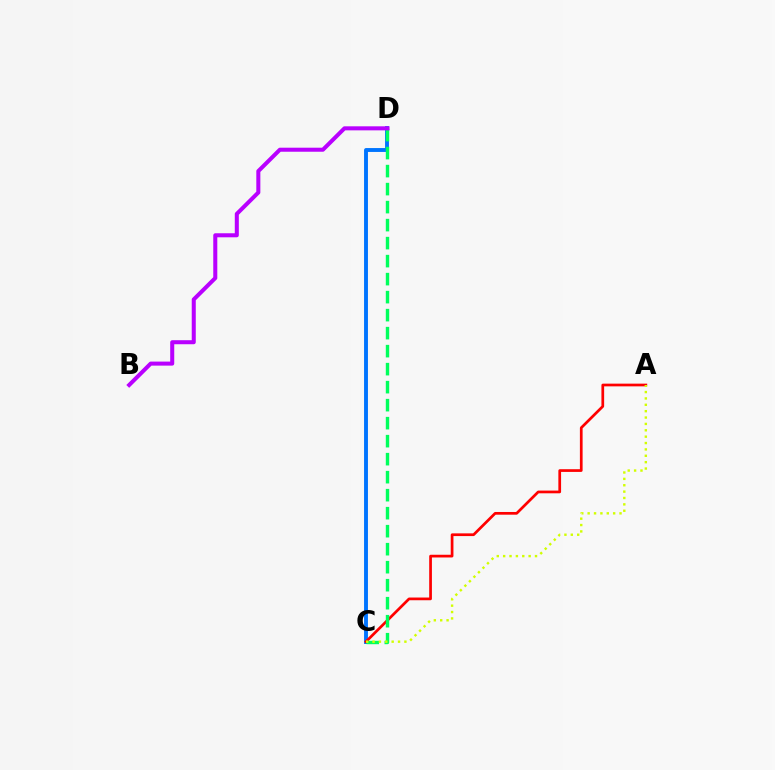{('C', 'D'): [{'color': '#0074ff', 'line_style': 'solid', 'thickness': 2.8}, {'color': '#00ff5c', 'line_style': 'dashed', 'thickness': 2.45}], ('A', 'C'): [{'color': '#ff0000', 'line_style': 'solid', 'thickness': 1.95}, {'color': '#d1ff00', 'line_style': 'dotted', 'thickness': 1.73}], ('B', 'D'): [{'color': '#b900ff', 'line_style': 'solid', 'thickness': 2.91}]}